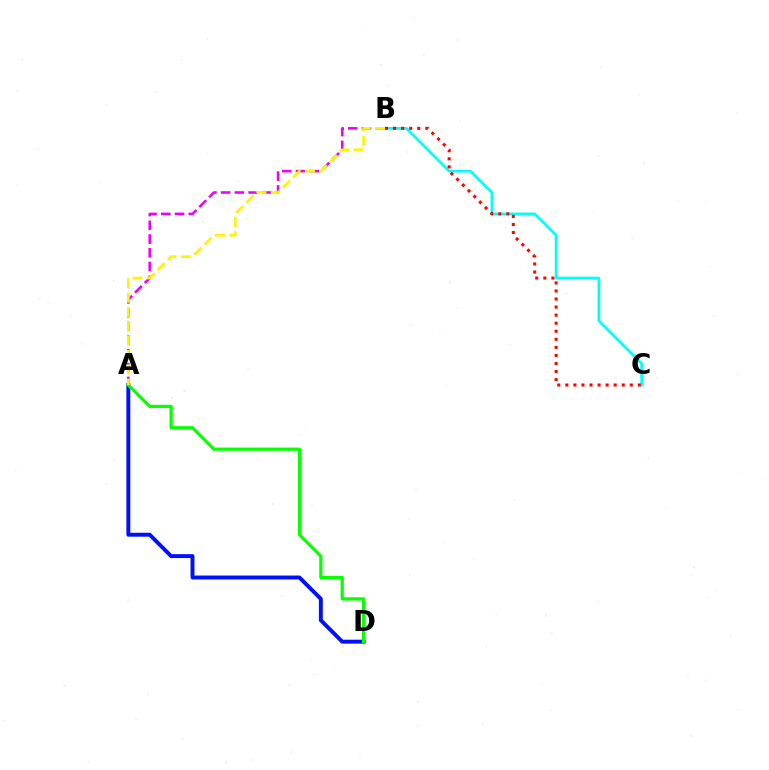{('A', 'B'): [{'color': '#ee00ff', 'line_style': 'dashed', 'thickness': 1.87}, {'color': '#fcf500', 'line_style': 'dashed', 'thickness': 1.95}], ('A', 'D'): [{'color': '#0010ff', 'line_style': 'solid', 'thickness': 2.83}, {'color': '#08ff00', 'line_style': 'solid', 'thickness': 2.31}], ('B', 'C'): [{'color': '#00fff6', 'line_style': 'solid', 'thickness': 1.97}, {'color': '#ff0000', 'line_style': 'dotted', 'thickness': 2.19}]}